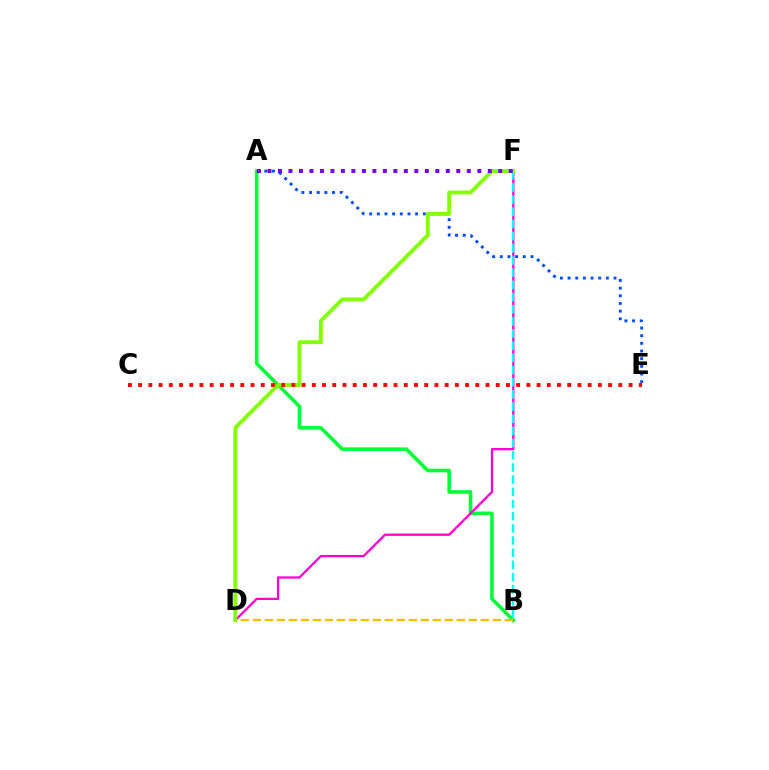{('A', 'B'): [{'color': '#00ff39', 'line_style': 'solid', 'thickness': 2.59}], ('A', 'E'): [{'color': '#004bff', 'line_style': 'dotted', 'thickness': 2.08}], ('D', 'F'): [{'color': '#ff00cf', 'line_style': 'solid', 'thickness': 1.63}, {'color': '#84ff00', 'line_style': 'solid', 'thickness': 2.8}], ('B', 'D'): [{'color': '#ffbd00', 'line_style': 'dashed', 'thickness': 1.63}], ('B', 'F'): [{'color': '#00fff6', 'line_style': 'dashed', 'thickness': 1.65}], ('A', 'F'): [{'color': '#7200ff', 'line_style': 'dotted', 'thickness': 2.85}], ('C', 'E'): [{'color': '#ff0000', 'line_style': 'dotted', 'thickness': 2.78}]}